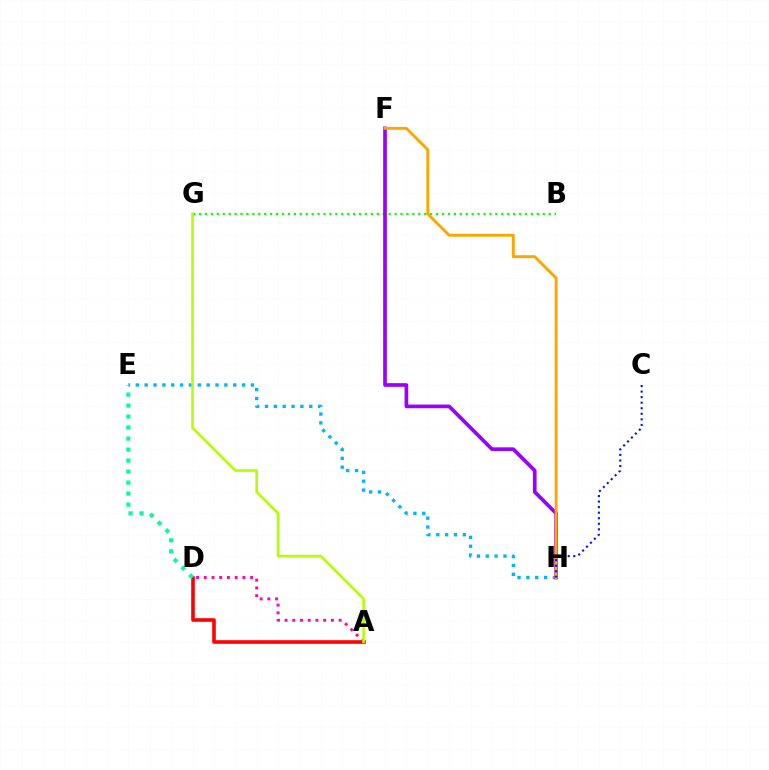{('E', 'H'): [{'color': '#00b5ff', 'line_style': 'dotted', 'thickness': 2.41}], ('A', 'D'): [{'color': '#ff0000', 'line_style': 'solid', 'thickness': 2.59}, {'color': '#ff00bd', 'line_style': 'dotted', 'thickness': 2.1}], ('B', 'G'): [{'color': '#08ff00', 'line_style': 'dotted', 'thickness': 1.61}], ('F', 'H'): [{'color': '#9b00ff', 'line_style': 'solid', 'thickness': 2.65}, {'color': '#ffa500', 'line_style': 'solid', 'thickness': 2.08}], ('D', 'E'): [{'color': '#00ff9d', 'line_style': 'dotted', 'thickness': 2.99}], ('A', 'G'): [{'color': '#b3ff00', 'line_style': 'solid', 'thickness': 1.86}], ('C', 'H'): [{'color': '#0010ff', 'line_style': 'dotted', 'thickness': 1.51}]}